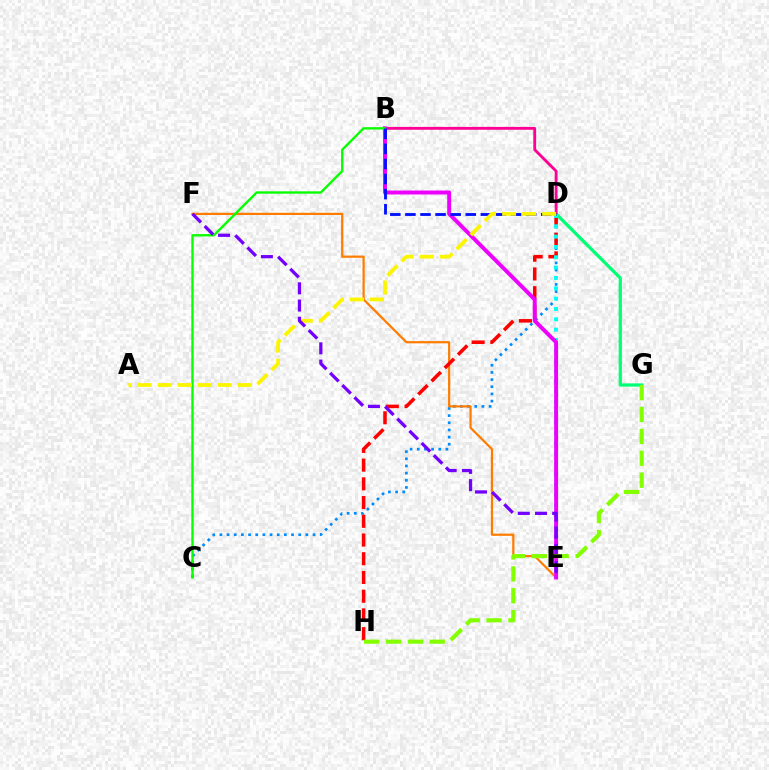{('D', 'G'): [{'color': '#00ff74', 'line_style': 'solid', 'thickness': 2.35}], ('C', 'D'): [{'color': '#008cff', 'line_style': 'dotted', 'thickness': 1.95}], ('B', 'D'): [{'color': '#ff0094', 'line_style': 'solid', 'thickness': 2.05}, {'color': '#0010ff', 'line_style': 'dashed', 'thickness': 2.05}], ('E', 'F'): [{'color': '#ff7c00', 'line_style': 'solid', 'thickness': 1.6}, {'color': '#7200ff', 'line_style': 'dashed', 'thickness': 2.34}], ('D', 'H'): [{'color': '#ff0000', 'line_style': 'dashed', 'thickness': 2.54}], ('D', 'E'): [{'color': '#00fff6', 'line_style': 'dotted', 'thickness': 2.81}], ('B', 'E'): [{'color': '#ee00ff', 'line_style': 'solid', 'thickness': 2.83}], ('B', 'C'): [{'color': '#08ff00', 'line_style': 'solid', 'thickness': 1.7}], ('A', 'D'): [{'color': '#fcf500', 'line_style': 'dashed', 'thickness': 2.72}], ('G', 'H'): [{'color': '#84ff00', 'line_style': 'dashed', 'thickness': 2.97}]}